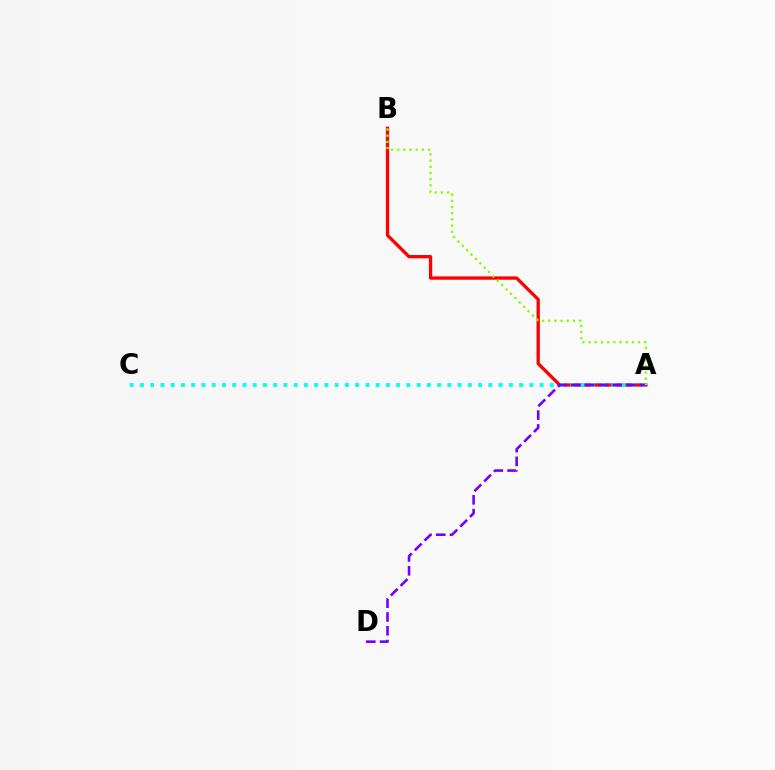{('A', 'B'): [{'color': '#ff0000', 'line_style': 'solid', 'thickness': 2.39}, {'color': '#84ff00', 'line_style': 'dotted', 'thickness': 1.68}], ('A', 'C'): [{'color': '#00fff6', 'line_style': 'dotted', 'thickness': 2.78}], ('A', 'D'): [{'color': '#7200ff', 'line_style': 'dashed', 'thickness': 1.87}]}